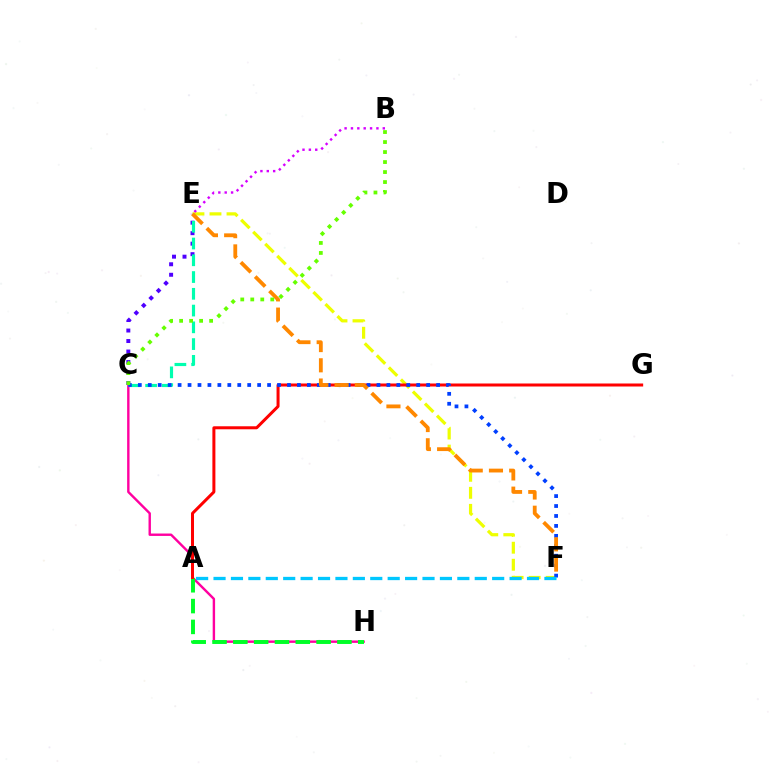{('E', 'F'): [{'color': '#eeff00', 'line_style': 'dashed', 'thickness': 2.31}, {'color': '#ff8800', 'line_style': 'dashed', 'thickness': 2.75}], ('C', 'E'): [{'color': '#4f00ff', 'line_style': 'dotted', 'thickness': 2.85}, {'color': '#00ffaf', 'line_style': 'dashed', 'thickness': 2.28}], ('C', 'H'): [{'color': '#ff00a0', 'line_style': 'solid', 'thickness': 1.73}], ('A', 'H'): [{'color': '#00ff27', 'line_style': 'dashed', 'thickness': 2.83}], ('A', 'G'): [{'color': '#ff0000', 'line_style': 'solid', 'thickness': 2.16}], ('C', 'F'): [{'color': '#003fff', 'line_style': 'dotted', 'thickness': 2.7}], ('B', 'E'): [{'color': '#d600ff', 'line_style': 'dotted', 'thickness': 1.73}], ('B', 'C'): [{'color': '#66ff00', 'line_style': 'dotted', 'thickness': 2.72}], ('A', 'F'): [{'color': '#00c7ff', 'line_style': 'dashed', 'thickness': 2.37}]}